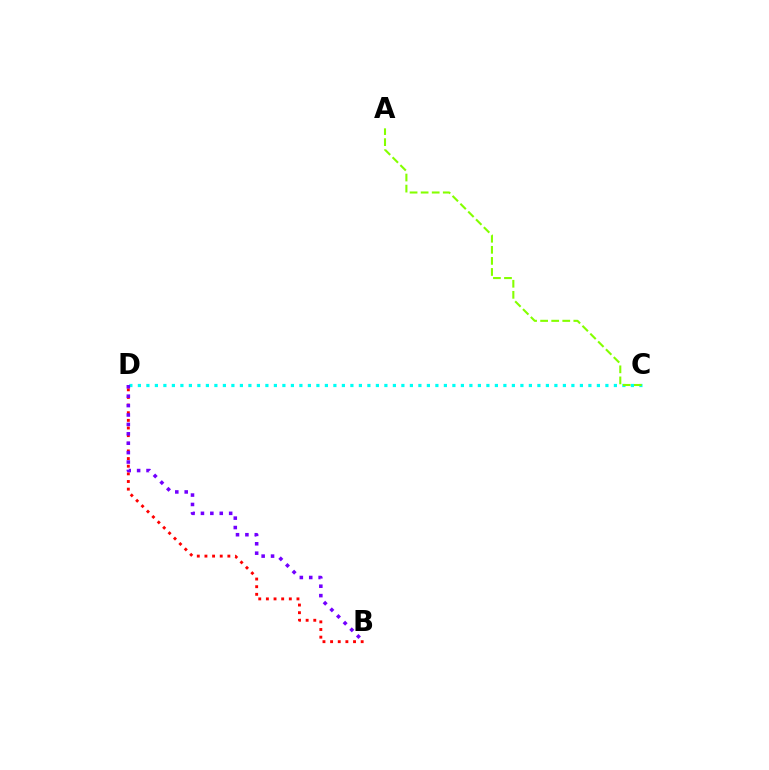{('B', 'D'): [{'color': '#ff0000', 'line_style': 'dotted', 'thickness': 2.08}, {'color': '#7200ff', 'line_style': 'dotted', 'thickness': 2.56}], ('C', 'D'): [{'color': '#00fff6', 'line_style': 'dotted', 'thickness': 2.31}], ('A', 'C'): [{'color': '#84ff00', 'line_style': 'dashed', 'thickness': 1.5}]}